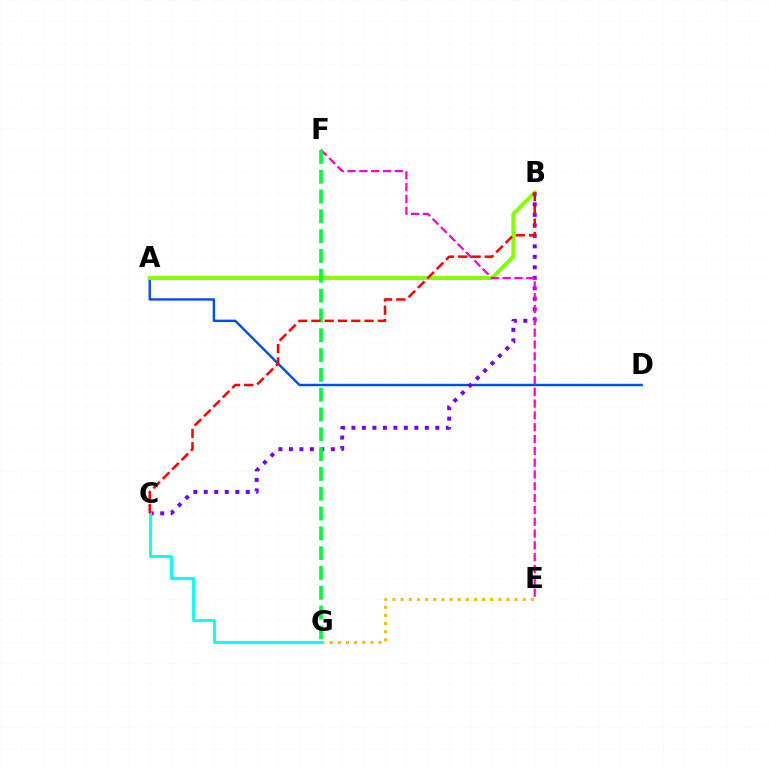{('A', 'D'): [{'color': '#004bff', 'line_style': 'solid', 'thickness': 1.72}], ('A', 'B'): [{'color': '#84ff00', 'line_style': 'solid', 'thickness': 2.86}], ('E', 'G'): [{'color': '#ffbd00', 'line_style': 'dotted', 'thickness': 2.21}], ('B', 'C'): [{'color': '#7200ff', 'line_style': 'dotted', 'thickness': 2.85}, {'color': '#ff0000', 'line_style': 'dashed', 'thickness': 1.8}], ('E', 'F'): [{'color': '#ff00cf', 'line_style': 'dashed', 'thickness': 1.61}], ('F', 'G'): [{'color': '#00ff39', 'line_style': 'dashed', 'thickness': 2.69}], ('C', 'G'): [{'color': '#00fff6', 'line_style': 'solid', 'thickness': 2.03}]}